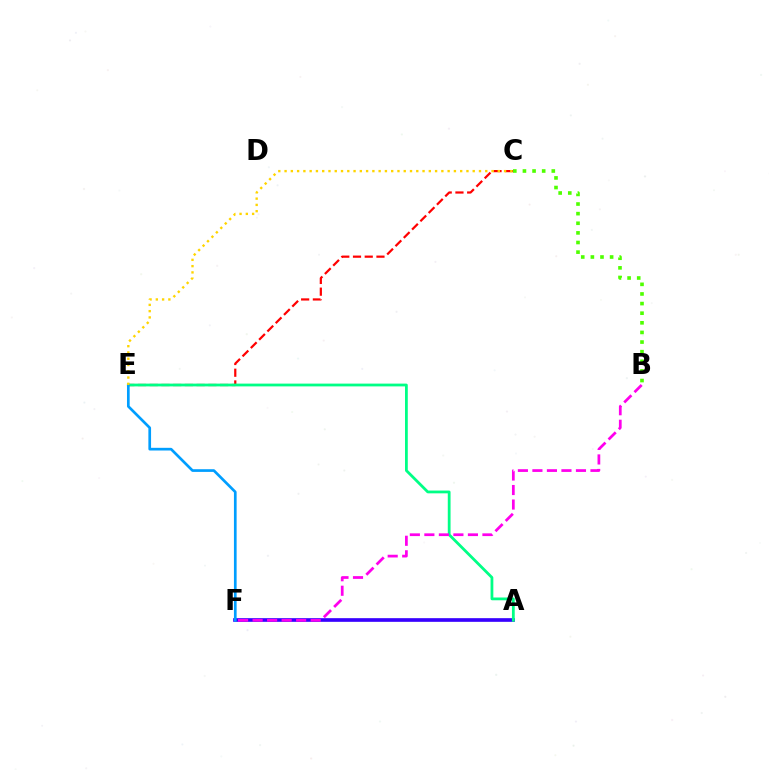{('A', 'F'): [{'color': '#3700ff', 'line_style': 'solid', 'thickness': 2.64}], ('C', 'E'): [{'color': '#ff0000', 'line_style': 'dashed', 'thickness': 1.59}, {'color': '#ffd500', 'line_style': 'dotted', 'thickness': 1.7}], ('A', 'E'): [{'color': '#00ff86', 'line_style': 'solid', 'thickness': 2.0}], ('B', 'F'): [{'color': '#ff00ed', 'line_style': 'dashed', 'thickness': 1.97}], ('E', 'F'): [{'color': '#009eff', 'line_style': 'solid', 'thickness': 1.93}], ('B', 'C'): [{'color': '#4fff00', 'line_style': 'dotted', 'thickness': 2.61}]}